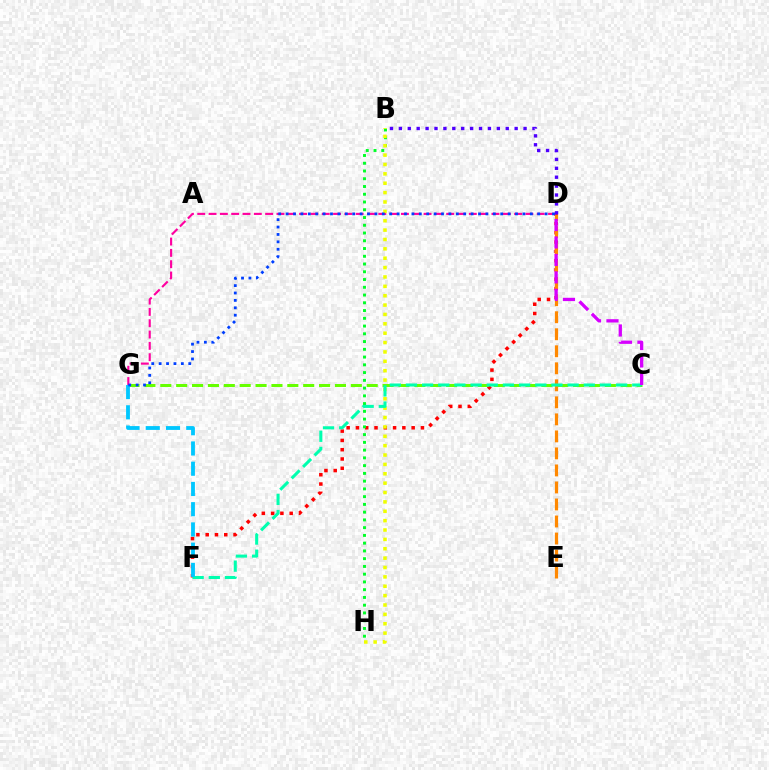{('D', 'F'): [{'color': '#ff0000', 'line_style': 'dotted', 'thickness': 2.52}], ('B', 'H'): [{'color': '#00ff27', 'line_style': 'dotted', 'thickness': 2.11}, {'color': '#eeff00', 'line_style': 'dotted', 'thickness': 2.55}], ('C', 'G'): [{'color': '#66ff00', 'line_style': 'dashed', 'thickness': 2.16}], ('D', 'E'): [{'color': '#ff8800', 'line_style': 'dashed', 'thickness': 2.31}], ('D', 'G'): [{'color': '#ff00a0', 'line_style': 'dashed', 'thickness': 1.54}, {'color': '#003fff', 'line_style': 'dotted', 'thickness': 2.01}], ('B', 'D'): [{'color': '#4f00ff', 'line_style': 'dotted', 'thickness': 2.42}], ('C', 'F'): [{'color': '#00ffaf', 'line_style': 'dashed', 'thickness': 2.2}], ('F', 'G'): [{'color': '#00c7ff', 'line_style': 'dashed', 'thickness': 2.75}], ('C', 'D'): [{'color': '#d600ff', 'line_style': 'dashed', 'thickness': 2.37}]}